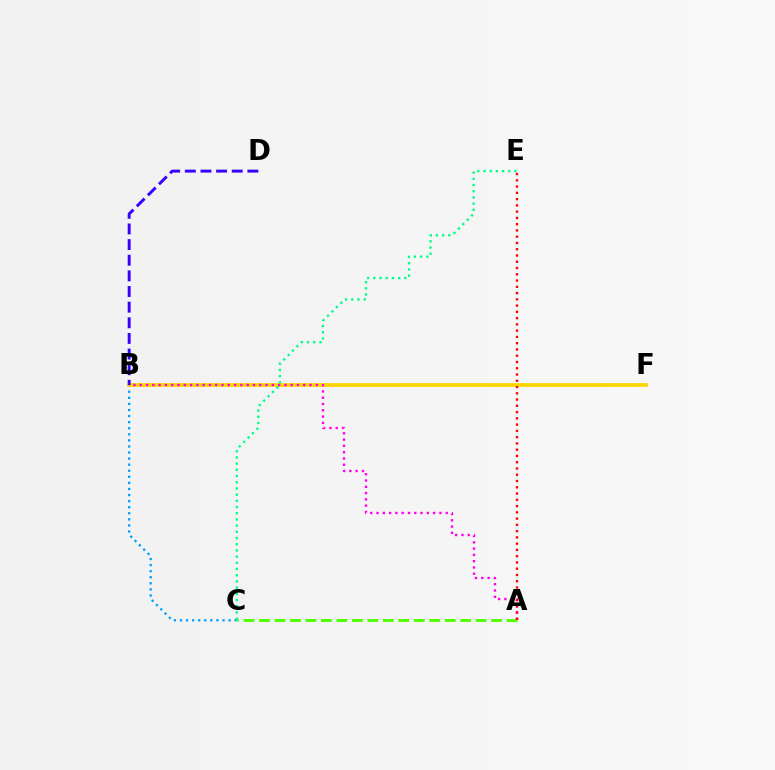{('B', 'C'): [{'color': '#009eff', 'line_style': 'dotted', 'thickness': 1.65}], ('B', 'F'): [{'color': '#ffd500', 'line_style': 'solid', 'thickness': 2.72}], ('A', 'B'): [{'color': '#ff00ed', 'line_style': 'dotted', 'thickness': 1.71}], ('A', 'C'): [{'color': '#4fff00', 'line_style': 'dashed', 'thickness': 2.1}], ('C', 'E'): [{'color': '#00ff86', 'line_style': 'dotted', 'thickness': 1.68}], ('B', 'D'): [{'color': '#3700ff', 'line_style': 'dashed', 'thickness': 2.12}], ('A', 'E'): [{'color': '#ff0000', 'line_style': 'dotted', 'thickness': 1.7}]}